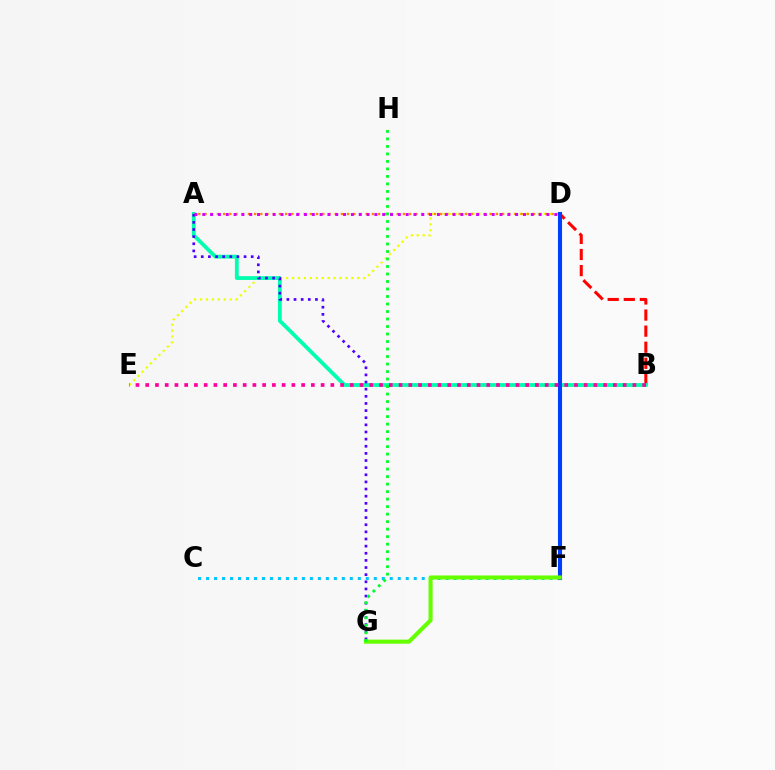{('D', 'E'): [{'color': '#eeff00', 'line_style': 'dotted', 'thickness': 1.61}], ('B', 'D'): [{'color': '#ff0000', 'line_style': 'dashed', 'thickness': 2.18}], ('A', 'B'): [{'color': '#00ffaf', 'line_style': 'solid', 'thickness': 2.74}], ('A', 'D'): [{'color': '#ff8800', 'line_style': 'dotted', 'thickness': 1.68}, {'color': '#d600ff', 'line_style': 'dotted', 'thickness': 2.13}], ('C', 'F'): [{'color': '#00c7ff', 'line_style': 'dotted', 'thickness': 2.17}], ('A', 'G'): [{'color': '#4f00ff', 'line_style': 'dotted', 'thickness': 1.94}], ('D', 'F'): [{'color': '#003fff', 'line_style': 'solid', 'thickness': 2.94}], ('F', 'G'): [{'color': '#66ff00', 'line_style': 'solid', 'thickness': 2.94}], ('B', 'E'): [{'color': '#ff00a0', 'line_style': 'dotted', 'thickness': 2.65}], ('G', 'H'): [{'color': '#00ff27', 'line_style': 'dotted', 'thickness': 2.04}]}